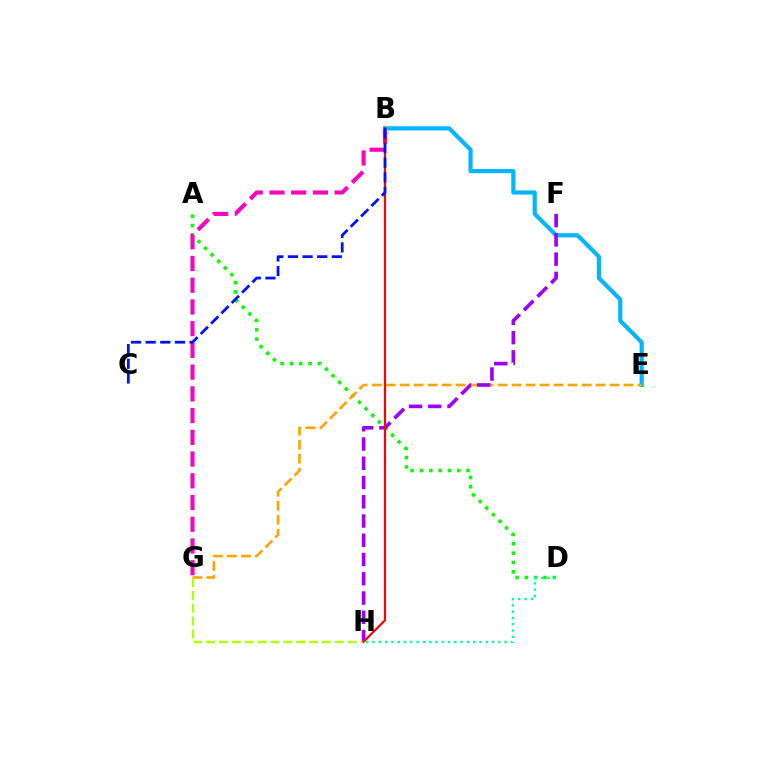{('A', 'D'): [{'color': '#08ff00', 'line_style': 'dotted', 'thickness': 2.54}], ('D', 'H'): [{'color': '#00ff9d', 'line_style': 'dotted', 'thickness': 1.71}], ('B', 'G'): [{'color': '#ff00bd', 'line_style': 'dashed', 'thickness': 2.95}], ('B', 'E'): [{'color': '#00b5ff', 'line_style': 'solid', 'thickness': 2.99}], ('E', 'G'): [{'color': '#ffa500', 'line_style': 'dashed', 'thickness': 1.9}], ('F', 'H'): [{'color': '#9b00ff', 'line_style': 'dashed', 'thickness': 2.62}], ('G', 'H'): [{'color': '#b3ff00', 'line_style': 'dashed', 'thickness': 1.75}], ('B', 'H'): [{'color': '#ff0000', 'line_style': 'solid', 'thickness': 1.61}], ('B', 'C'): [{'color': '#0010ff', 'line_style': 'dashed', 'thickness': 1.99}]}